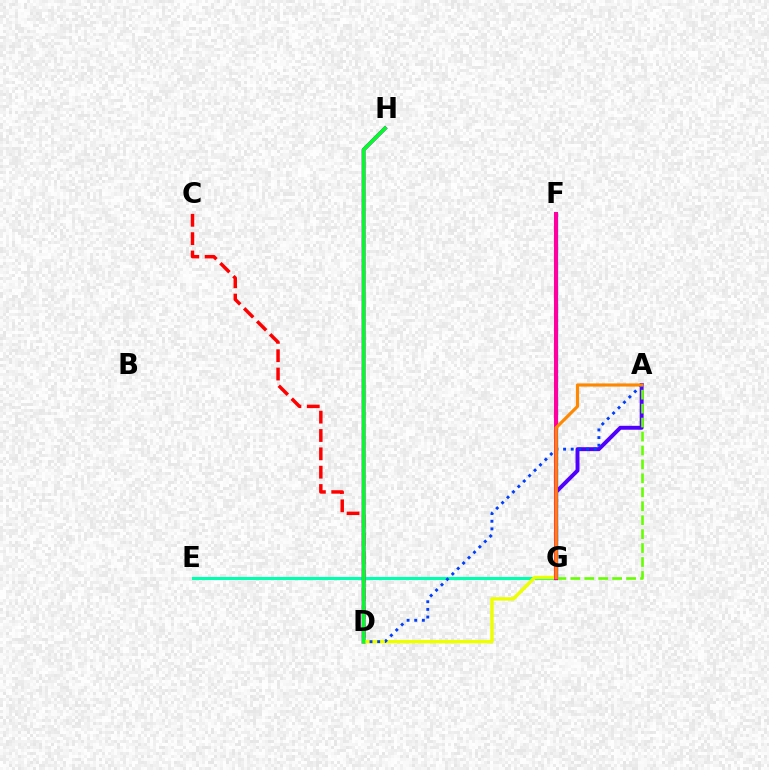{('F', 'G'): [{'color': '#00c7ff', 'line_style': 'solid', 'thickness': 2.44}, {'color': '#ff00a0', 'line_style': 'solid', 'thickness': 2.93}], ('C', 'D'): [{'color': '#ff0000', 'line_style': 'dashed', 'thickness': 2.49}], ('A', 'G'): [{'color': '#4f00ff', 'line_style': 'solid', 'thickness': 2.83}, {'color': '#66ff00', 'line_style': 'dashed', 'thickness': 1.89}, {'color': '#ff8800', 'line_style': 'solid', 'thickness': 2.27}], ('E', 'G'): [{'color': '#00ffaf', 'line_style': 'solid', 'thickness': 2.24}], ('D', 'H'): [{'color': '#d600ff', 'line_style': 'solid', 'thickness': 2.76}, {'color': '#00ff27', 'line_style': 'solid', 'thickness': 2.61}], ('D', 'G'): [{'color': '#eeff00', 'line_style': 'solid', 'thickness': 2.45}], ('A', 'D'): [{'color': '#003fff', 'line_style': 'dotted', 'thickness': 2.08}]}